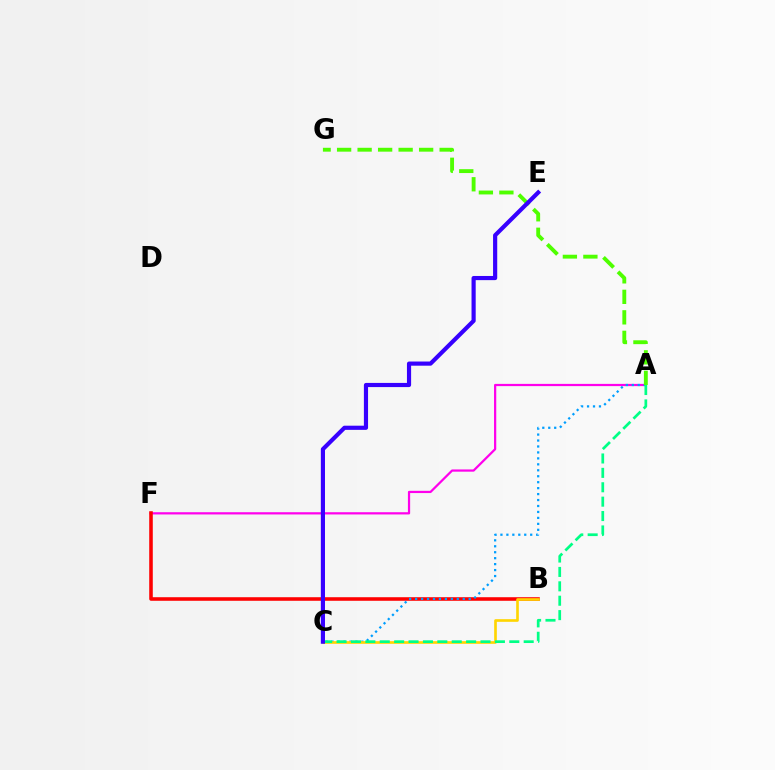{('A', 'F'): [{'color': '#ff00ed', 'line_style': 'solid', 'thickness': 1.61}], ('B', 'F'): [{'color': '#ff0000', 'line_style': 'solid', 'thickness': 2.56}], ('A', 'C'): [{'color': '#009eff', 'line_style': 'dotted', 'thickness': 1.62}, {'color': '#00ff86', 'line_style': 'dashed', 'thickness': 1.96}], ('A', 'G'): [{'color': '#4fff00', 'line_style': 'dashed', 'thickness': 2.79}], ('B', 'C'): [{'color': '#ffd500', 'line_style': 'solid', 'thickness': 1.9}], ('C', 'E'): [{'color': '#3700ff', 'line_style': 'solid', 'thickness': 3.0}]}